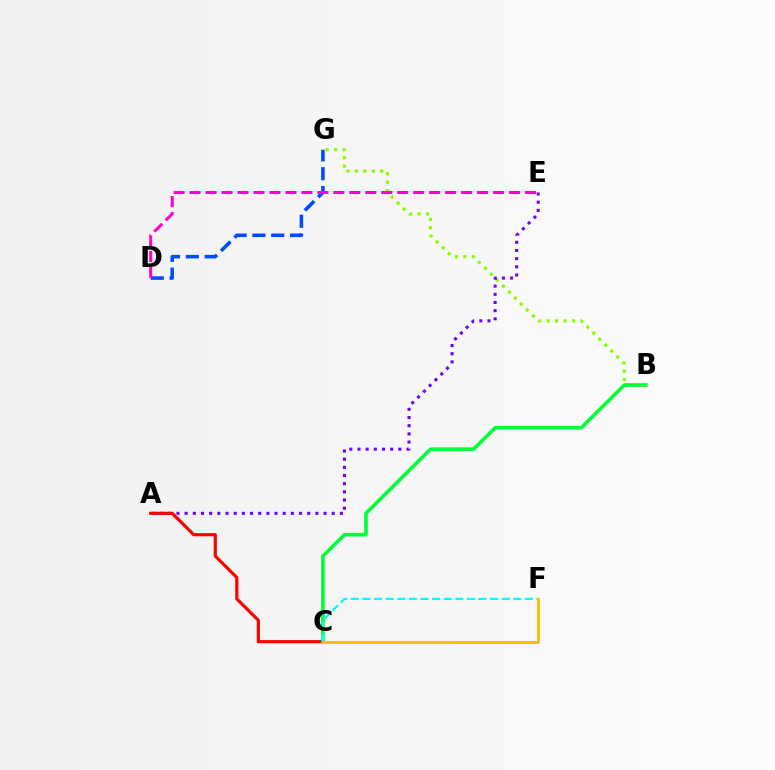{('B', 'G'): [{'color': '#84ff00', 'line_style': 'dotted', 'thickness': 2.29}], ('A', 'E'): [{'color': '#7200ff', 'line_style': 'dotted', 'thickness': 2.22}], ('D', 'G'): [{'color': '#004bff', 'line_style': 'dashed', 'thickness': 2.56}], ('A', 'C'): [{'color': '#ff0000', 'line_style': 'solid', 'thickness': 2.27}], ('D', 'E'): [{'color': '#ff00cf', 'line_style': 'dashed', 'thickness': 2.17}], ('B', 'C'): [{'color': '#00ff39', 'line_style': 'solid', 'thickness': 2.59}], ('C', 'F'): [{'color': '#00fff6', 'line_style': 'dashed', 'thickness': 1.58}, {'color': '#ffbd00', 'line_style': 'solid', 'thickness': 2.05}]}